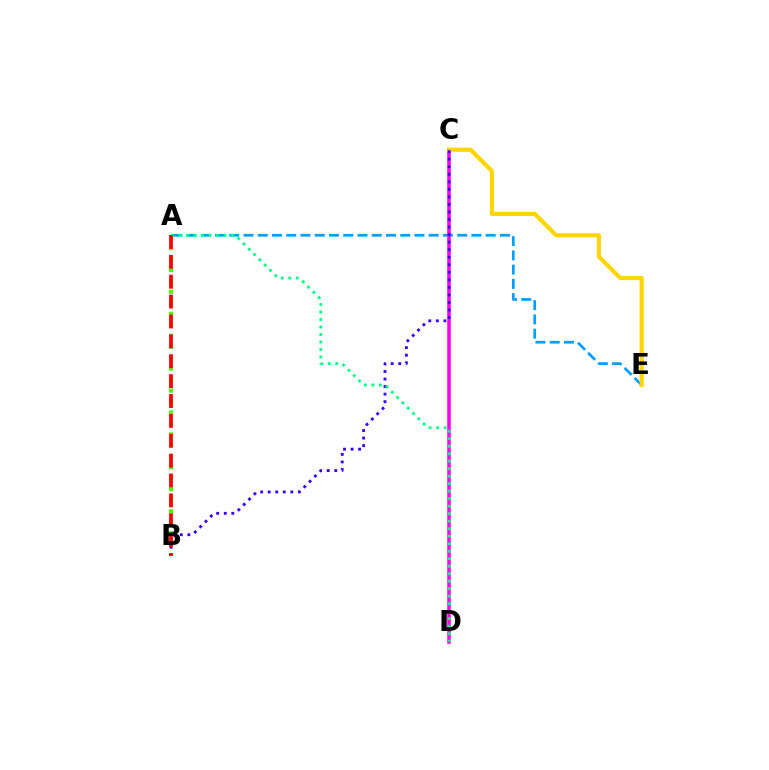{('A', 'E'): [{'color': '#009eff', 'line_style': 'dashed', 'thickness': 1.94}], ('C', 'D'): [{'color': '#ff00ed', 'line_style': 'solid', 'thickness': 2.53}], ('A', 'B'): [{'color': '#4fff00', 'line_style': 'dotted', 'thickness': 2.98}, {'color': '#ff0000', 'line_style': 'dashed', 'thickness': 2.7}], ('C', 'E'): [{'color': '#ffd500', 'line_style': 'solid', 'thickness': 3.0}], ('B', 'C'): [{'color': '#3700ff', 'line_style': 'dotted', 'thickness': 2.05}], ('A', 'D'): [{'color': '#00ff86', 'line_style': 'dotted', 'thickness': 2.04}]}